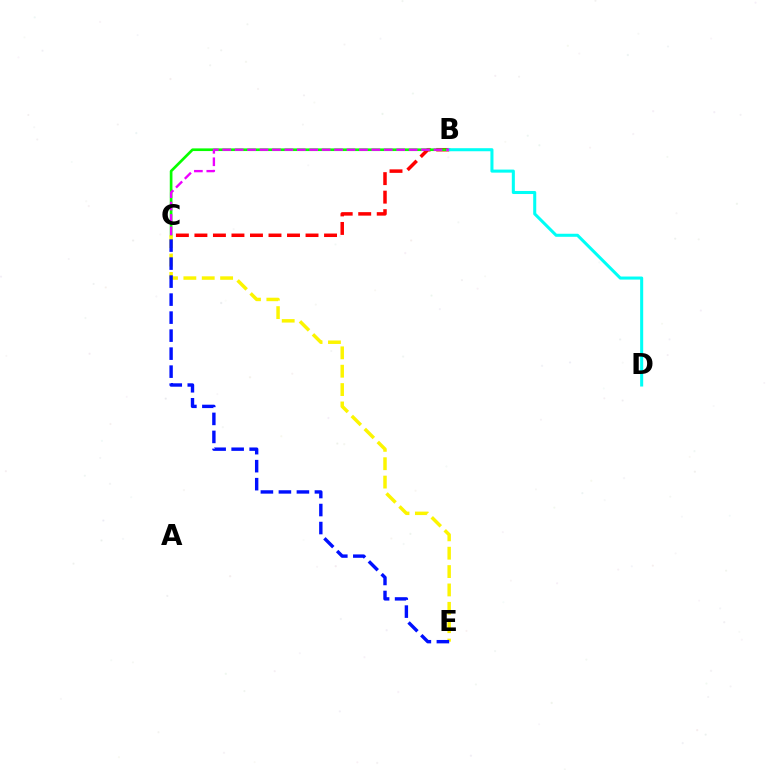{('B', 'C'): [{'color': '#ff0000', 'line_style': 'dashed', 'thickness': 2.52}, {'color': '#08ff00', 'line_style': 'solid', 'thickness': 1.93}, {'color': '#ee00ff', 'line_style': 'dashed', 'thickness': 1.69}], ('C', 'E'): [{'color': '#fcf500', 'line_style': 'dashed', 'thickness': 2.5}, {'color': '#0010ff', 'line_style': 'dashed', 'thickness': 2.45}], ('B', 'D'): [{'color': '#00fff6', 'line_style': 'solid', 'thickness': 2.2}]}